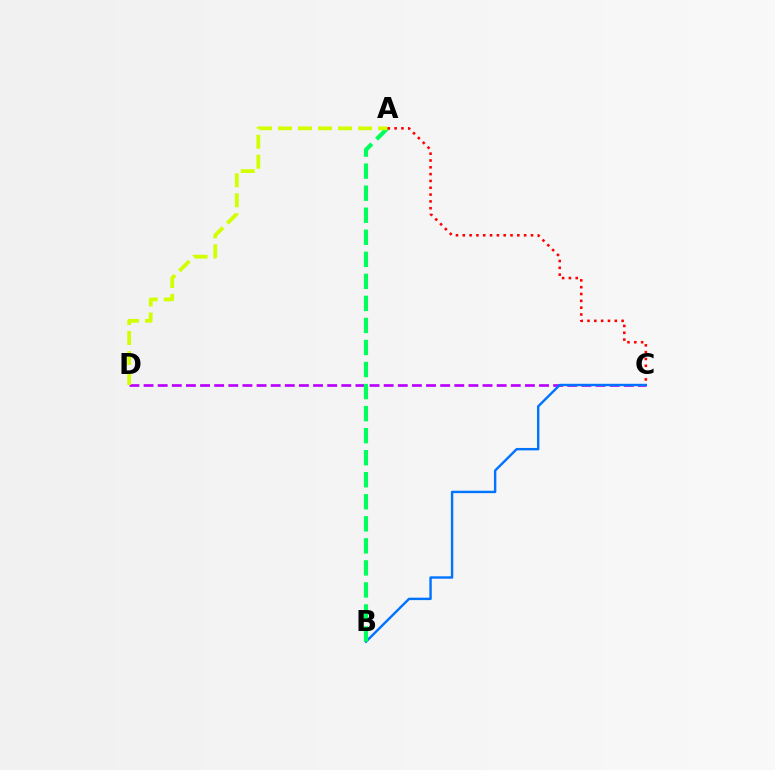{('C', 'D'): [{'color': '#b900ff', 'line_style': 'dashed', 'thickness': 1.92}], ('B', 'C'): [{'color': '#0074ff', 'line_style': 'solid', 'thickness': 1.74}], ('A', 'B'): [{'color': '#00ff5c', 'line_style': 'dashed', 'thickness': 2.99}], ('A', 'D'): [{'color': '#d1ff00', 'line_style': 'dashed', 'thickness': 2.72}], ('A', 'C'): [{'color': '#ff0000', 'line_style': 'dotted', 'thickness': 1.85}]}